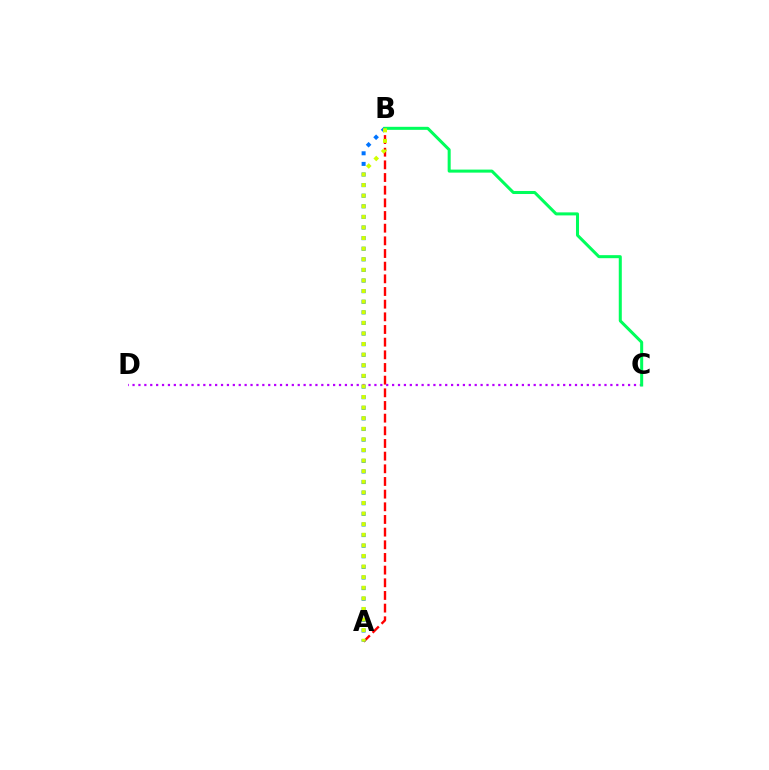{('A', 'B'): [{'color': '#ff0000', 'line_style': 'dashed', 'thickness': 1.72}, {'color': '#0074ff', 'line_style': 'dotted', 'thickness': 2.88}, {'color': '#d1ff00', 'line_style': 'dotted', 'thickness': 2.88}], ('C', 'D'): [{'color': '#b900ff', 'line_style': 'dotted', 'thickness': 1.6}], ('B', 'C'): [{'color': '#00ff5c', 'line_style': 'solid', 'thickness': 2.18}]}